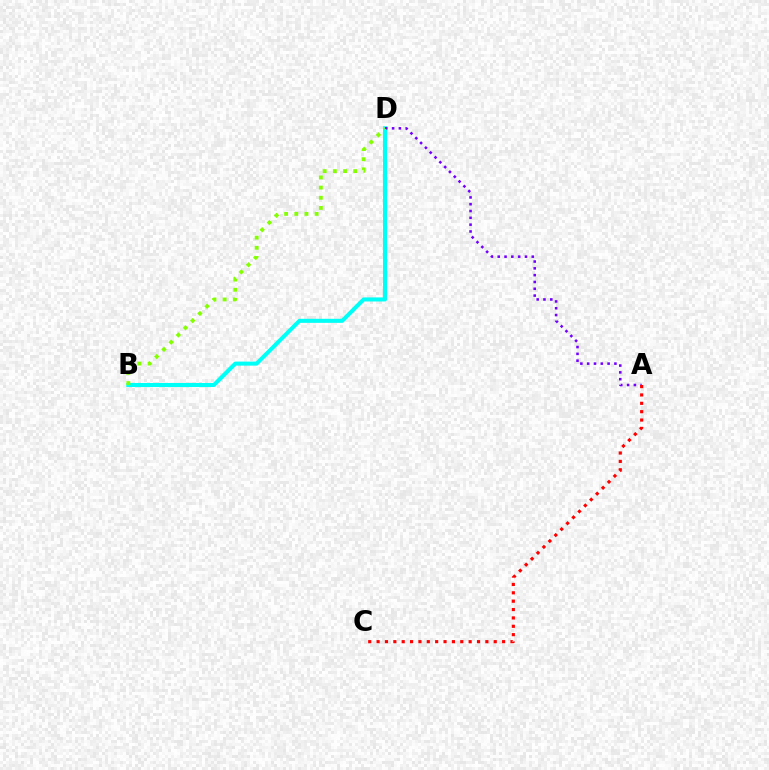{('B', 'D'): [{'color': '#00fff6', 'line_style': 'solid', 'thickness': 2.92}, {'color': '#84ff00', 'line_style': 'dotted', 'thickness': 2.76}], ('A', 'D'): [{'color': '#7200ff', 'line_style': 'dotted', 'thickness': 1.85}], ('A', 'C'): [{'color': '#ff0000', 'line_style': 'dotted', 'thickness': 2.27}]}